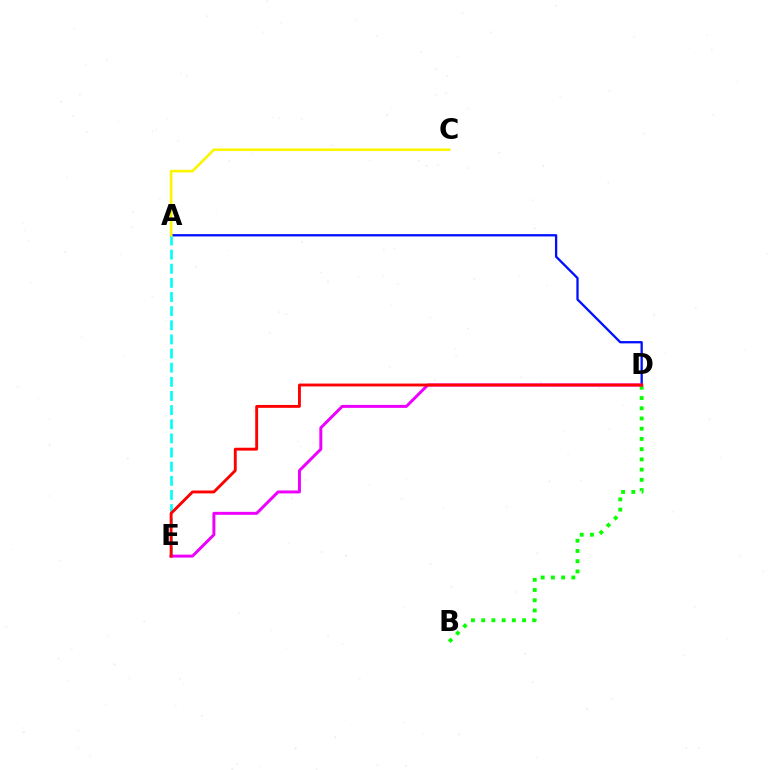{('A', 'D'): [{'color': '#0010ff', 'line_style': 'solid', 'thickness': 1.66}], ('B', 'D'): [{'color': '#08ff00', 'line_style': 'dotted', 'thickness': 2.78}], ('A', 'E'): [{'color': '#00fff6', 'line_style': 'dashed', 'thickness': 1.92}], ('A', 'C'): [{'color': '#fcf500', 'line_style': 'solid', 'thickness': 1.87}], ('D', 'E'): [{'color': '#ee00ff', 'line_style': 'solid', 'thickness': 2.14}, {'color': '#ff0000', 'line_style': 'solid', 'thickness': 2.07}]}